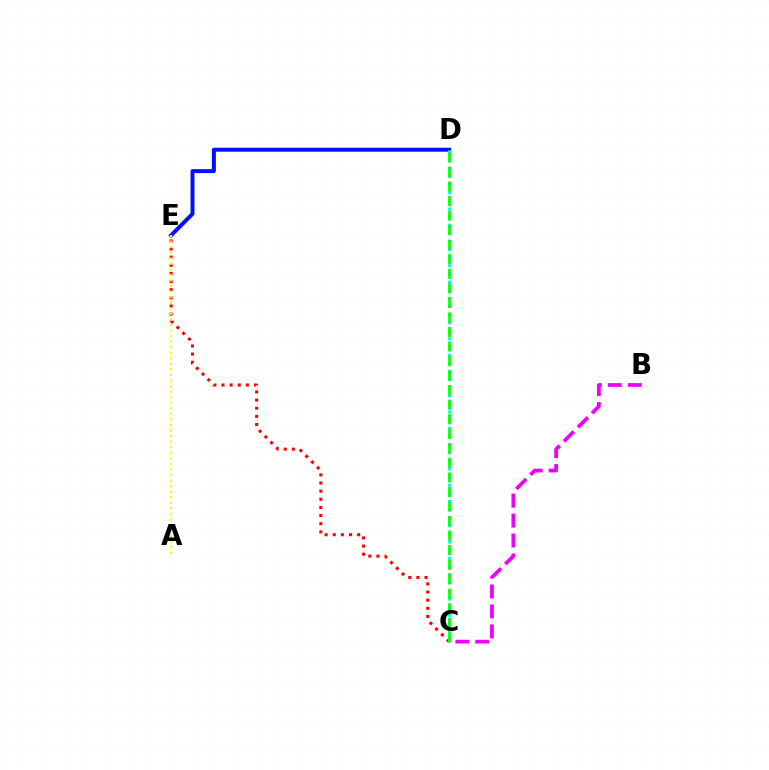{('C', 'E'): [{'color': '#ff0000', 'line_style': 'dotted', 'thickness': 2.21}], ('B', 'C'): [{'color': '#ee00ff', 'line_style': 'dashed', 'thickness': 2.71}], ('D', 'E'): [{'color': '#0010ff', 'line_style': 'solid', 'thickness': 2.85}], ('C', 'D'): [{'color': '#00fff6', 'line_style': 'dotted', 'thickness': 2.21}, {'color': '#08ff00', 'line_style': 'dashed', 'thickness': 1.98}], ('A', 'E'): [{'color': '#fcf500', 'line_style': 'dotted', 'thickness': 1.51}]}